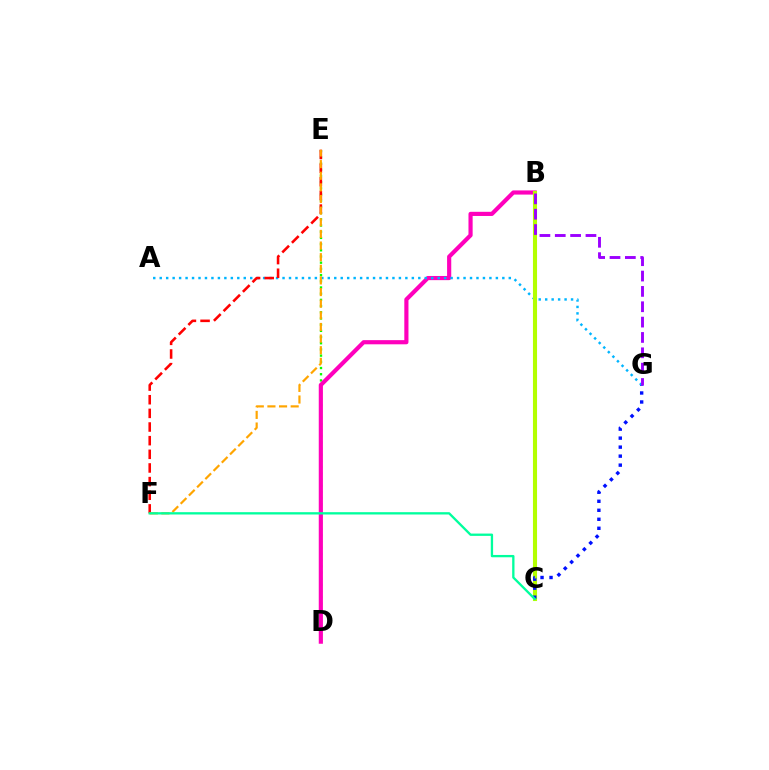{('D', 'E'): [{'color': '#08ff00', 'line_style': 'dotted', 'thickness': 1.68}], ('B', 'D'): [{'color': '#ff00bd', 'line_style': 'solid', 'thickness': 3.0}], ('A', 'G'): [{'color': '#00b5ff', 'line_style': 'dotted', 'thickness': 1.76}], ('E', 'F'): [{'color': '#ff0000', 'line_style': 'dashed', 'thickness': 1.85}, {'color': '#ffa500', 'line_style': 'dashed', 'thickness': 1.58}], ('B', 'C'): [{'color': '#b3ff00', 'line_style': 'solid', 'thickness': 2.95}], ('C', 'G'): [{'color': '#0010ff', 'line_style': 'dotted', 'thickness': 2.45}], ('B', 'G'): [{'color': '#9b00ff', 'line_style': 'dashed', 'thickness': 2.09}], ('C', 'F'): [{'color': '#00ff9d', 'line_style': 'solid', 'thickness': 1.67}]}